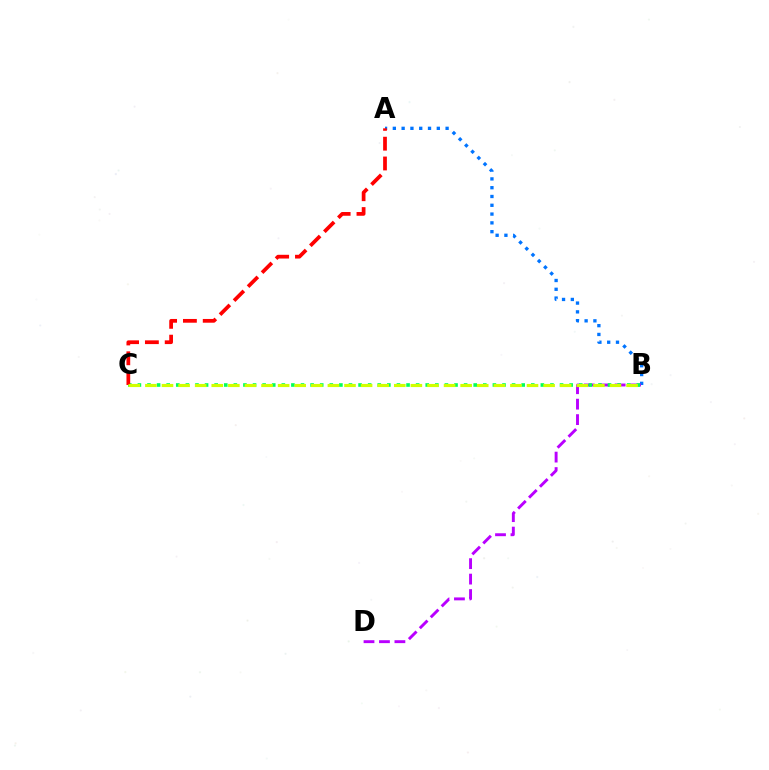{('A', 'B'): [{'color': '#0074ff', 'line_style': 'dotted', 'thickness': 2.39}], ('B', 'D'): [{'color': '#b900ff', 'line_style': 'dashed', 'thickness': 2.1}], ('B', 'C'): [{'color': '#00ff5c', 'line_style': 'dotted', 'thickness': 2.61}, {'color': '#d1ff00', 'line_style': 'dashed', 'thickness': 2.25}], ('A', 'C'): [{'color': '#ff0000', 'line_style': 'dashed', 'thickness': 2.69}]}